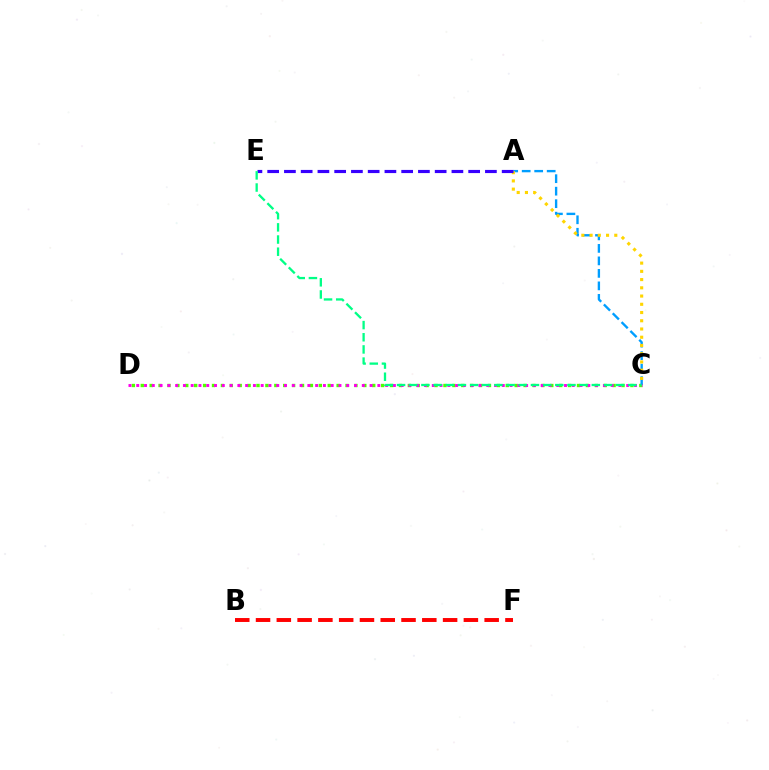{('C', 'D'): [{'color': '#4fff00', 'line_style': 'dotted', 'thickness': 2.42}, {'color': '#ff00ed', 'line_style': 'dotted', 'thickness': 2.11}], ('A', 'C'): [{'color': '#009eff', 'line_style': 'dashed', 'thickness': 1.7}, {'color': '#ffd500', 'line_style': 'dotted', 'thickness': 2.24}], ('B', 'F'): [{'color': '#ff0000', 'line_style': 'dashed', 'thickness': 2.82}], ('A', 'E'): [{'color': '#3700ff', 'line_style': 'dashed', 'thickness': 2.28}], ('C', 'E'): [{'color': '#00ff86', 'line_style': 'dashed', 'thickness': 1.65}]}